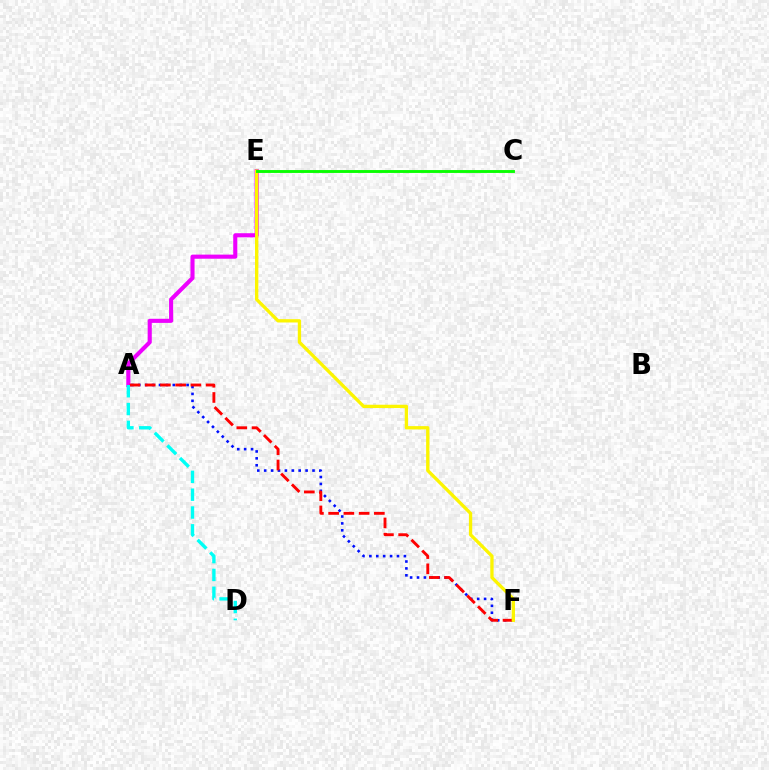{('A', 'F'): [{'color': '#0010ff', 'line_style': 'dotted', 'thickness': 1.88}, {'color': '#ff0000', 'line_style': 'dashed', 'thickness': 2.07}], ('A', 'E'): [{'color': '#ee00ff', 'line_style': 'solid', 'thickness': 2.95}], ('E', 'F'): [{'color': '#fcf500', 'line_style': 'solid', 'thickness': 2.38}], ('A', 'D'): [{'color': '#00fff6', 'line_style': 'dashed', 'thickness': 2.42}], ('C', 'E'): [{'color': '#08ff00', 'line_style': 'solid', 'thickness': 2.08}]}